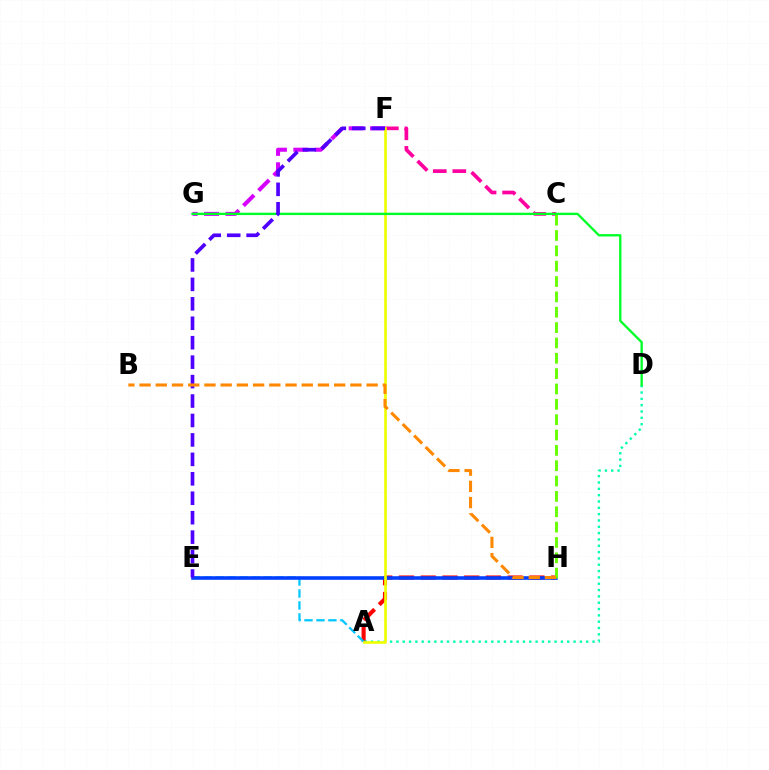{('A', 'H'): [{'color': '#ff0000', 'line_style': 'dashed', 'thickness': 2.95}], ('C', 'F'): [{'color': '#ff00a0', 'line_style': 'dashed', 'thickness': 2.66}], ('F', 'G'): [{'color': '#d600ff', 'line_style': 'dashed', 'thickness': 2.91}], ('A', 'E'): [{'color': '#00c7ff', 'line_style': 'dashed', 'thickness': 1.62}], ('E', 'H'): [{'color': '#003fff', 'line_style': 'solid', 'thickness': 2.58}], ('C', 'H'): [{'color': '#66ff00', 'line_style': 'dashed', 'thickness': 2.08}], ('A', 'D'): [{'color': '#00ffaf', 'line_style': 'dotted', 'thickness': 1.72}], ('A', 'F'): [{'color': '#eeff00', 'line_style': 'solid', 'thickness': 1.9}], ('D', 'G'): [{'color': '#00ff27', 'line_style': 'solid', 'thickness': 1.68}], ('E', 'F'): [{'color': '#4f00ff', 'line_style': 'dashed', 'thickness': 2.64}], ('B', 'H'): [{'color': '#ff8800', 'line_style': 'dashed', 'thickness': 2.2}]}